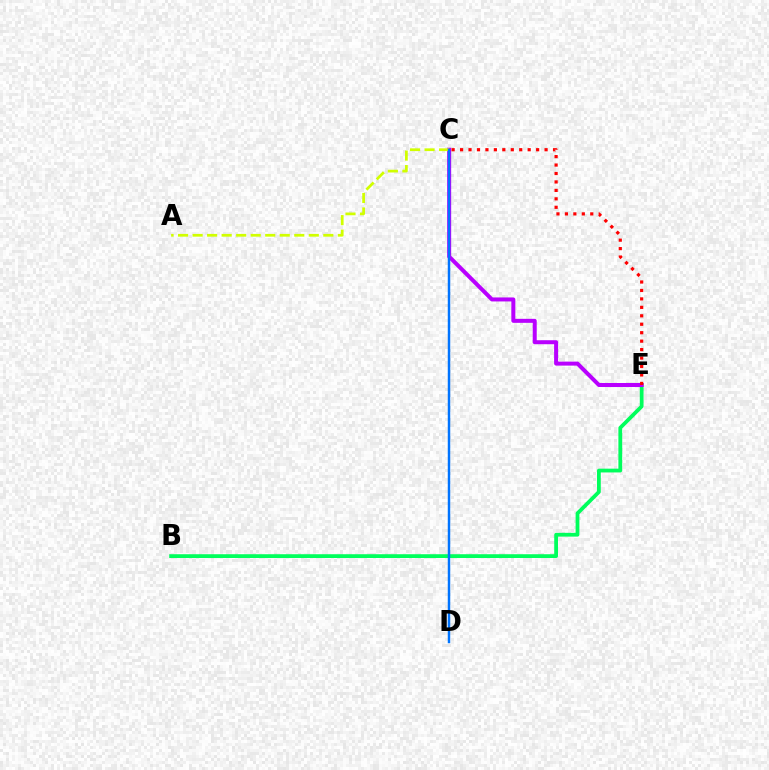{('B', 'E'): [{'color': '#00ff5c', 'line_style': 'solid', 'thickness': 2.72}], ('C', 'E'): [{'color': '#b900ff', 'line_style': 'solid', 'thickness': 2.88}, {'color': '#ff0000', 'line_style': 'dotted', 'thickness': 2.3}], ('A', 'C'): [{'color': '#d1ff00', 'line_style': 'dashed', 'thickness': 1.97}], ('C', 'D'): [{'color': '#0074ff', 'line_style': 'solid', 'thickness': 1.78}]}